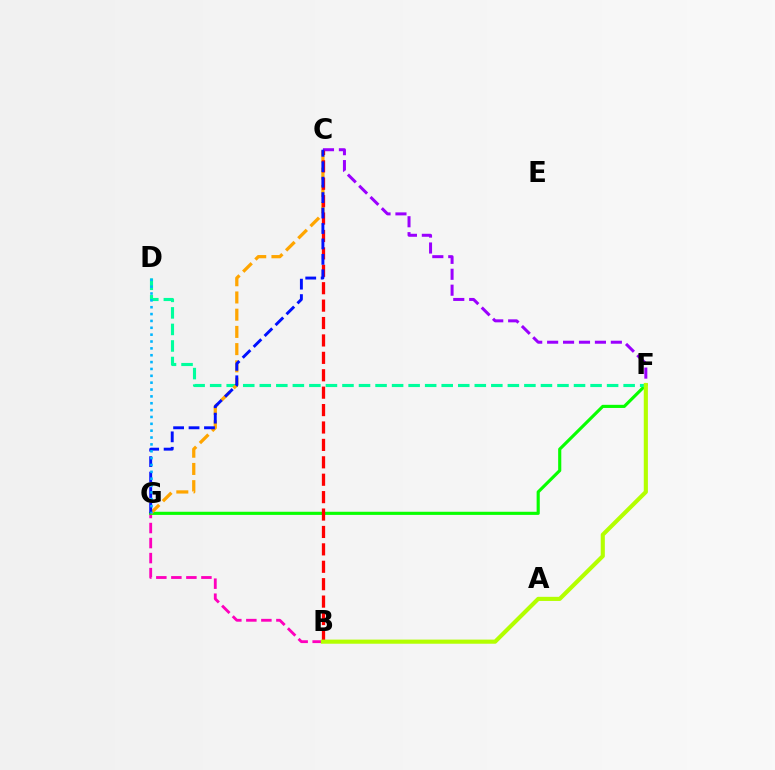{('B', 'G'): [{'color': '#ff00bd', 'line_style': 'dashed', 'thickness': 2.04}], ('F', 'G'): [{'color': '#08ff00', 'line_style': 'solid', 'thickness': 2.26}], ('C', 'F'): [{'color': '#9b00ff', 'line_style': 'dashed', 'thickness': 2.16}], ('D', 'F'): [{'color': '#00ff9d', 'line_style': 'dashed', 'thickness': 2.25}], ('C', 'G'): [{'color': '#ffa500', 'line_style': 'dashed', 'thickness': 2.34}, {'color': '#0010ff', 'line_style': 'dashed', 'thickness': 2.1}], ('B', 'C'): [{'color': '#ff0000', 'line_style': 'dashed', 'thickness': 2.37}], ('B', 'F'): [{'color': '#b3ff00', 'line_style': 'solid', 'thickness': 2.97}], ('D', 'G'): [{'color': '#00b5ff', 'line_style': 'dotted', 'thickness': 1.86}]}